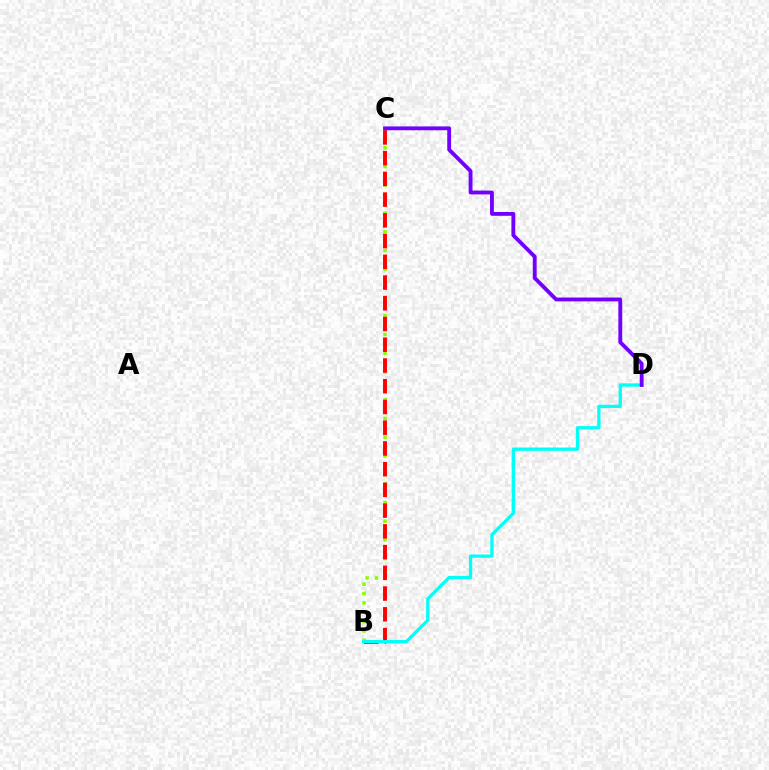{('B', 'C'): [{'color': '#84ff00', 'line_style': 'dotted', 'thickness': 2.54}, {'color': '#ff0000', 'line_style': 'dashed', 'thickness': 2.82}], ('B', 'D'): [{'color': '#00fff6', 'line_style': 'solid', 'thickness': 2.37}], ('C', 'D'): [{'color': '#7200ff', 'line_style': 'solid', 'thickness': 2.77}]}